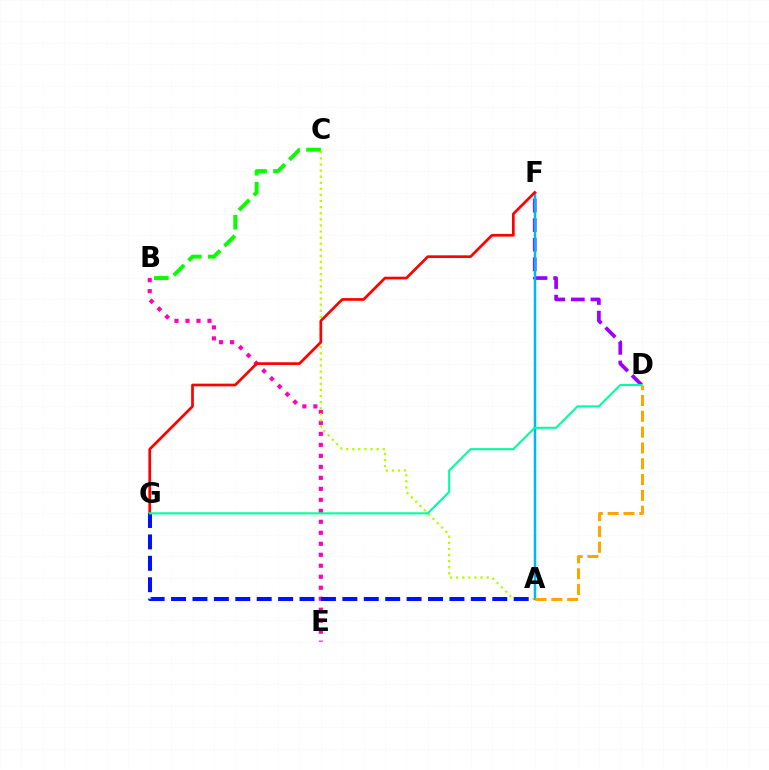{('D', 'F'): [{'color': '#9b00ff', 'line_style': 'dashed', 'thickness': 2.66}], ('B', 'E'): [{'color': '#ff00bd', 'line_style': 'dotted', 'thickness': 2.99}], ('A', 'C'): [{'color': '#b3ff00', 'line_style': 'dotted', 'thickness': 1.66}], ('B', 'C'): [{'color': '#08ff00', 'line_style': 'dashed', 'thickness': 2.85}], ('A', 'F'): [{'color': '#00b5ff', 'line_style': 'solid', 'thickness': 1.79}], ('F', 'G'): [{'color': '#ff0000', 'line_style': 'solid', 'thickness': 1.94}], ('A', 'D'): [{'color': '#ffa500', 'line_style': 'dashed', 'thickness': 2.15}], ('A', 'G'): [{'color': '#0010ff', 'line_style': 'dashed', 'thickness': 2.91}], ('D', 'G'): [{'color': '#00ff9d', 'line_style': 'solid', 'thickness': 1.5}]}